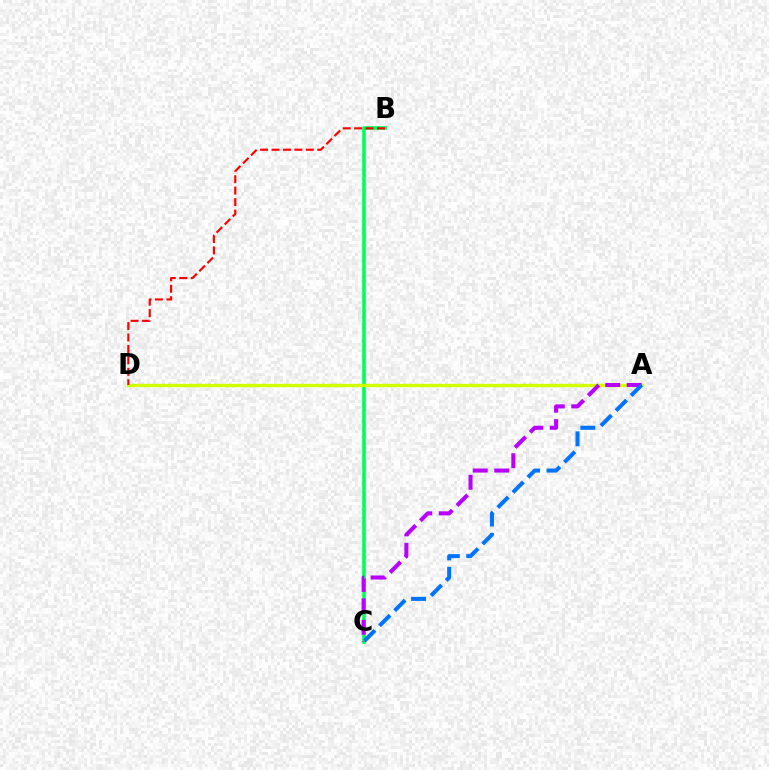{('B', 'C'): [{'color': '#00ff5c', 'line_style': 'solid', 'thickness': 2.61}], ('A', 'D'): [{'color': '#d1ff00', 'line_style': 'solid', 'thickness': 2.42}], ('A', 'C'): [{'color': '#b900ff', 'line_style': 'dashed', 'thickness': 2.91}, {'color': '#0074ff', 'line_style': 'dashed', 'thickness': 2.9}], ('B', 'D'): [{'color': '#ff0000', 'line_style': 'dashed', 'thickness': 1.55}]}